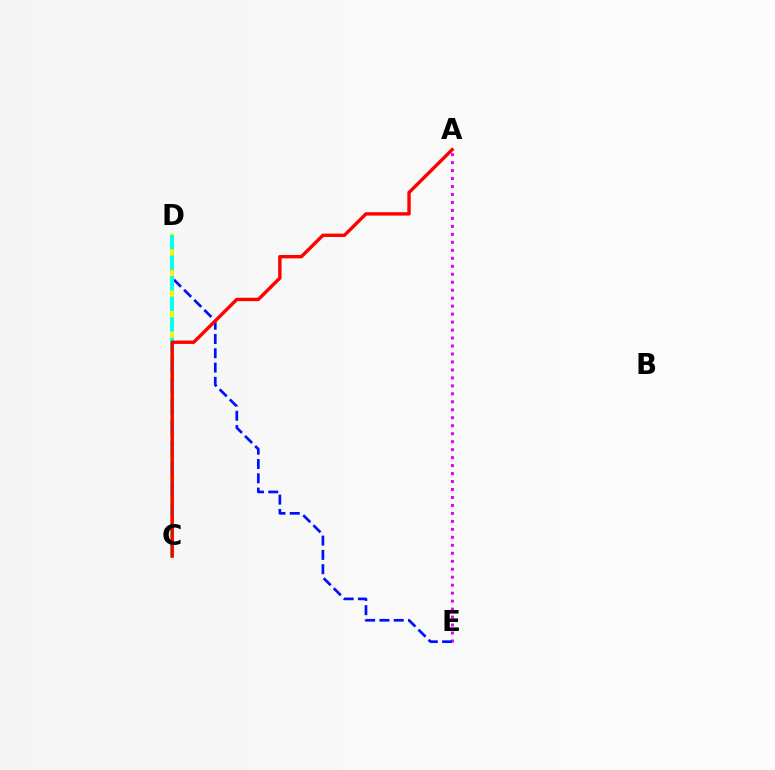{('C', 'D'): [{'color': '#08ff00', 'line_style': 'dotted', 'thickness': 2.96}, {'color': '#fcf500', 'line_style': 'solid', 'thickness': 2.68}, {'color': '#00fff6', 'line_style': 'dashed', 'thickness': 2.79}], ('A', 'E'): [{'color': '#ee00ff', 'line_style': 'dotted', 'thickness': 2.17}], ('D', 'E'): [{'color': '#0010ff', 'line_style': 'dashed', 'thickness': 1.94}], ('A', 'C'): [{'color': '#ff0000', 'line_style': 'solid', 'thickness': 2.44}]}